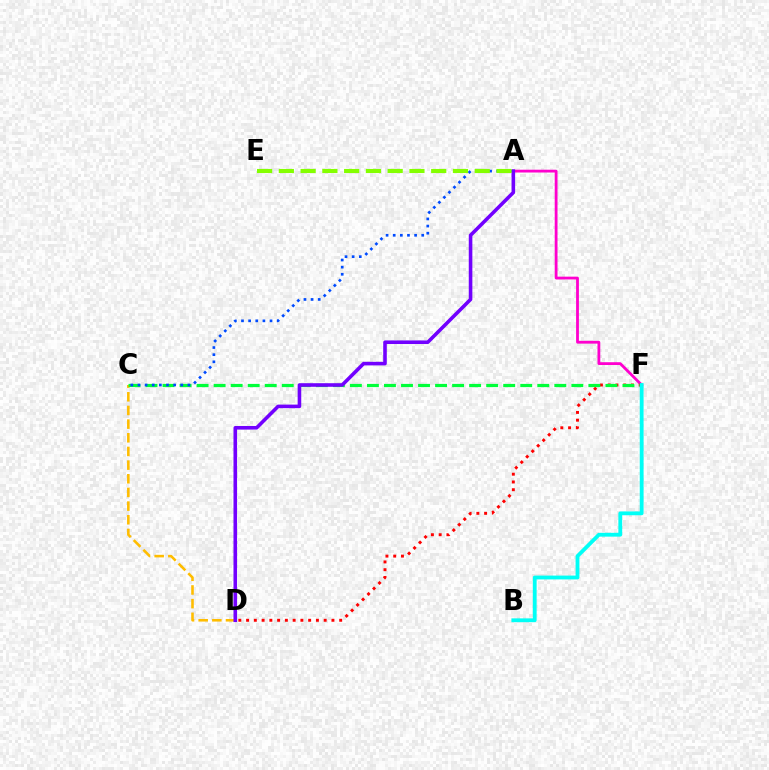{('C', 'D'): [{'color': '#ffbd00', 'line_style': 'dashed', 'thickness': 1.86}], ('A', 'F'): [{'color': '#ff00cf', 'line_style': 'solid', 'thickness': 2.01}], ('D', 'F'): [{'color': '#ff0000', 'line_style': 'dotted', 'thickness': 2.11}], ('C', 'F'): [{'color': '#00ff39', 'line_style': 'dashed', 'thickness': 2.31}], ('A', 'C'): [{'color': '#004bff', 'line_style': 'dotted', 'thickness': 1.94}], ('A', 'D'): [{'color': '#7200ff', 'line_style': 'solid', 'thickness': 2.58}], ('B', 'F'): [{'color': '#00fff6', 'line_style': 'solid', 'thickness': 2.75}], ('A', 'E'): [{'color': '#84ff00', 'line_style': 'dashed', 'thickness': 2.96}]}